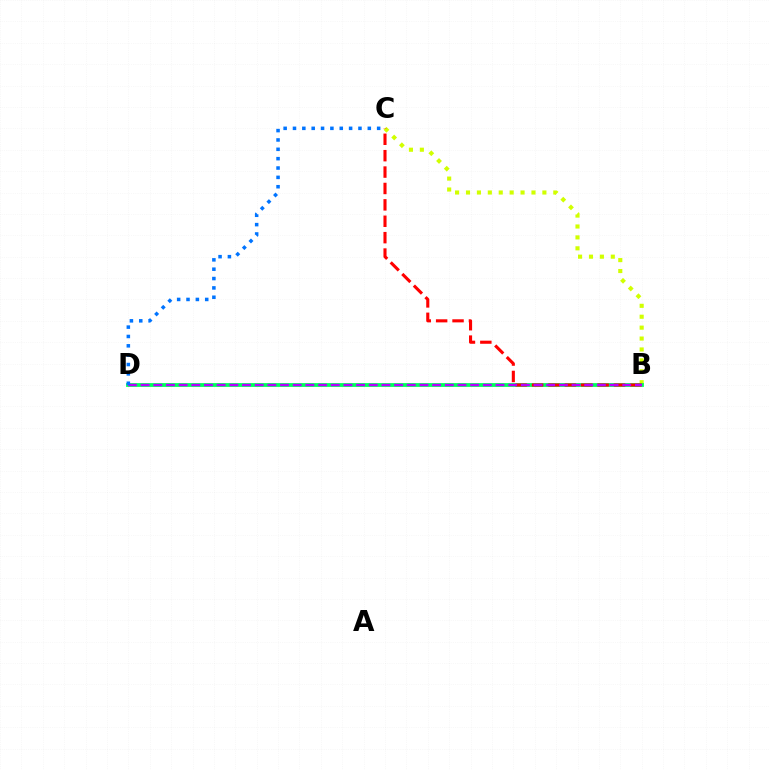{('B', 'C'): [{'color': '#d1ff00', 'line_style': 'dotted', 'thickness': 2.97}, {'color': '#ff0000', 'line_style': 'dashed', 'thickness': 2.23}], ('B', 'D'): [{'color': '#00ff5c', 'line_style': 'solid', 'thickness': 2.74}, {'color': '#b900ff', 'line_style': 'dashed', 'thickness': 1.72}], ('C', 'D'): [{'color': '#0074ff', 'line_style': 'dotted', 'thickness': 2.54}]}